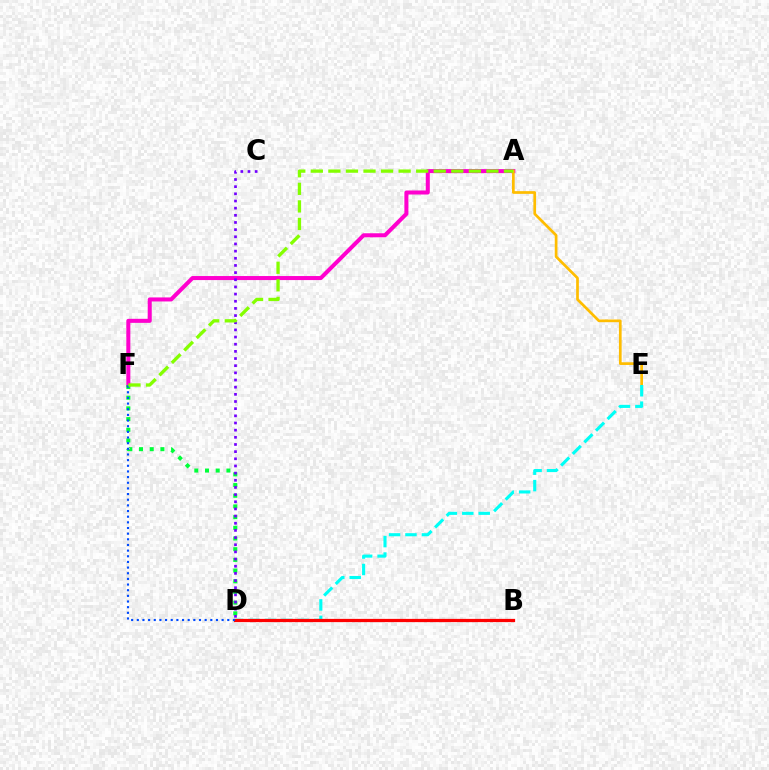{('A', 'F'): [{'color': '#ff00cf', 'line_style': 'solid', 'thickness': 2.9}, {'color': '#84ff00', 'line_style': 'dashed', 'thickness': 2.39}], ('A', 'E'): [{'color': '#ffbd00', 'line_style': 'solid', 'thickness': 1.95}], ('D', 'F'): [{'color': '#00ff39', 'line_style': 'dotted', 'thickness': 2.9}, {'color': '#004bff', 'line_style': 'dotted', 'thickness': 1.54}], ('C', 'D'): [{'color': '#7200ff', 'line_style': 'dotted', 'thickness': 1.95}], ('D', 'E'): [{'color': '#00fff6', 'line_style': 'dashed', 'thickness': 2.23}], ('B', 'D'): [{'color': '#ff0000', 'line_style': 'solid', 'thickness': 2.33}]}